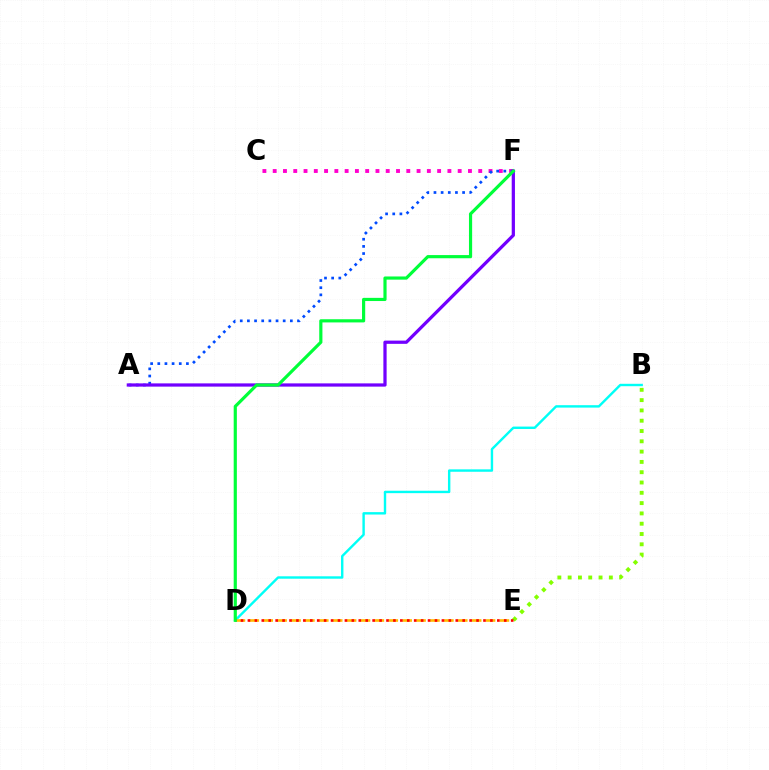{('B', 'D'): [{'color': '#00fff6', 'line_style': 'solid', 'thickness': 1.73}], ('D', 'E'): [{'color': '#ffbd00', 'line_style': 'dashed', 'thickness': 1.89}, {'color': '#ff0000', 'line_style': 'dotted', 'thickness': 1.88}], ('C', 'F'): [{'color': '#ff00cf', 'line_style': 'dotted', 'thickness': 2.79}], ('A', 'F'): [{'color': '#004bff', 'line_style': 'dotted', 'thickness': 1.94}, {'color': '#7200ff', 'line_style': 'solid', 'thickness': 2.33}], ('B', 'E'): [{'color': '#84ff00', 'line_style': 'dotted', 'thickness': 2.8}], ('D', 'F'): [{'color': '#00ff39', 'line_style': 'solid', 'thickness': 2.29}]}